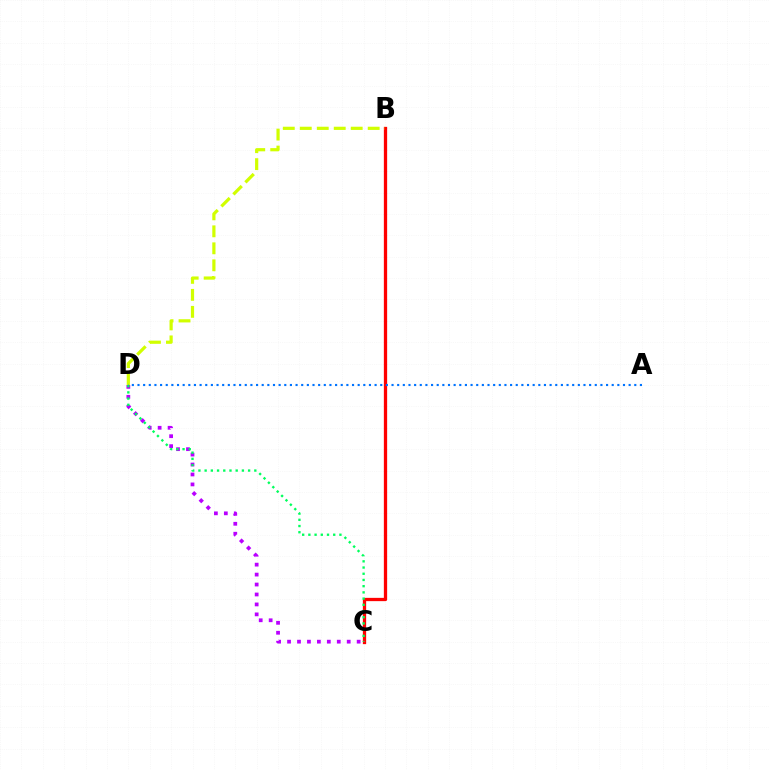{('C', 'D'): [{'color': '#b900ff', 'line_style': 'dotted', 'thickness': 2.7}, {'color': '#00ff5c', 'line_style': 'dotted', 'thickness': 1.69}], ('B', 'C'): [{'color': '#ff0000', 'line_style': 'solid', 'thickness': 2.36}], ('B', 'D'): [{'color': '#d1ff00', 'line_style': 'dashed', 'thickness': 2.31}], ('A', 'D'): [{'color': '#0074ff', 'line_style': 'dotted', 'thickness': 1.53}]}